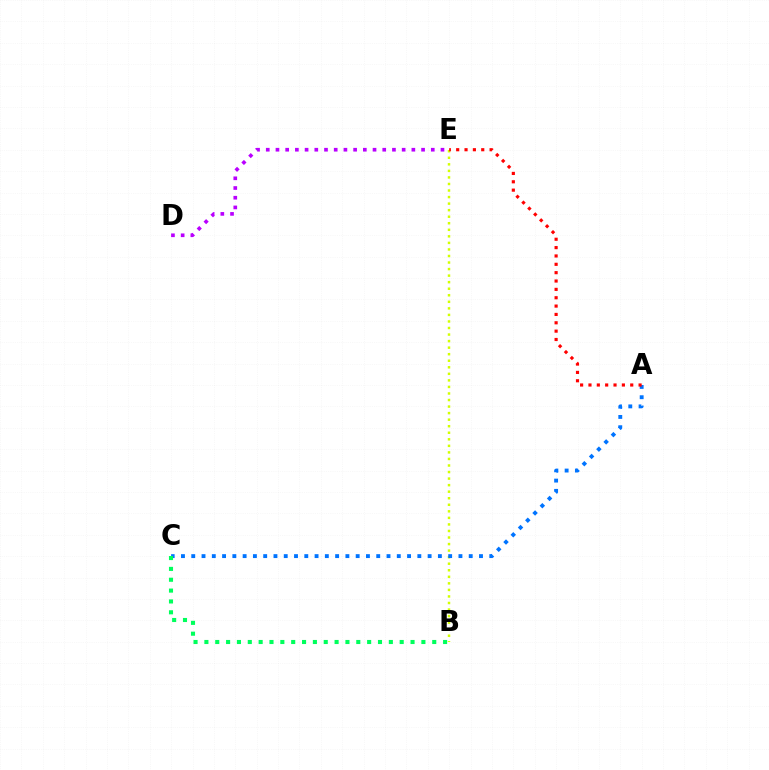{('B', 'E'): [{'color': '#d1ff00', 'line_style': 'dotted', 'thickness': 1.78}], ('A', 'C'): [{'color': '#0074ff', 'line_style': 'dotted', 'thickness': 2.79}], ('B', 'C'): [{'color': '#00ff5c', 'line_style': 'dotted', 'thickness': 2.95}], ('D', 'E'): [{'color': '#b900ff', 'line_style': 'dotted', 'thickness': 2.64}], ('A', 'E'): [{'color': '#ff0000', 'line_style': 'dotted', 'thickness': 2.27}]}